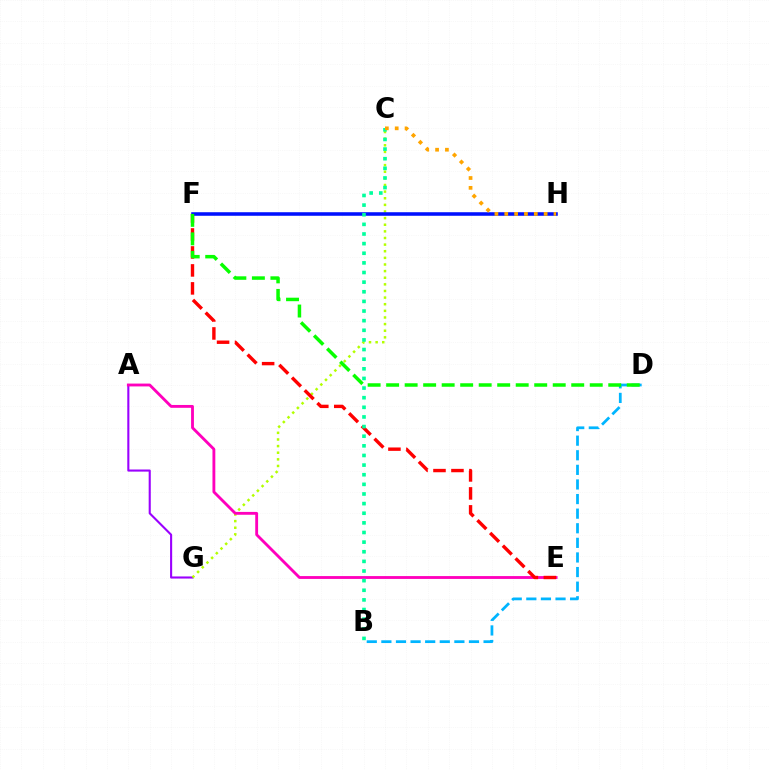{('A', 'G'): [{'color': '#9b00ff', 'line_style': 'solid', 'thickness': 1.51}], ('C', 'G'): [{'color': '#b3ff00', 'line_style': 'dotted', 'thickness': 1.8}], ('A', 'E'): [{'color': '#ff00bd', 'line_style': 'solid', 'thickness': 2.05}], ('B', 'D'): [{'color': '#00b5ff', 'line_style': 'dashed', 'thickness': 1.98}], ('E', 'F'): [{'color': '#ff0000', 'line_style': 'dashed', 'thickness': 2.44}], ('F', 'H'): [{'color': '#0010ff', 'line_style': 'solid', 'thickness': 2.56}], ('B', 'C'): [{'color': '#00ff9d', 'line_style': 'dotted', 'thickness': 2.62}], ('C', 'H'): [{'color': '#ffa500', 'line_style': 'dotted', 'thickness': 2.68}], ('D', 'F'): [{'color': '#08ff00', 'line_style': 'dashed', 'thickness': 2.51}]}